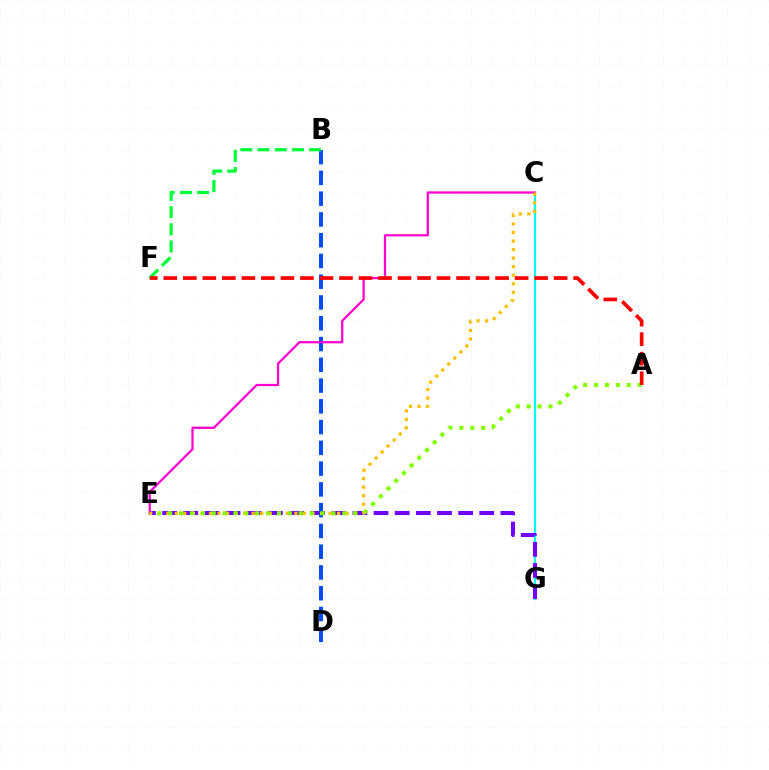{('C', 'G'): [{'color': '#00fff6', 'line_style': 'solid', 'thickness': 1.59}], ('E', 'G'): [{'color': '#7200ff', 'line_style': 'dashed', 'thickness': 2.87}], ('B', 'D'): [{'color': '#004bff', 'line_style': 'dashed', 'thickness': 2.82}], ('B', 'F'): [{'color': '#00ff39', 'line_style': 'dashed', 'thickness': 2.34}], ('C', 'E'): [{'color': '#ff00cf', 'line_style': 'solid', 'thickness': 1.63}, {'color': '#ffbd00', 'line_style': 'dotted', 'thickness': 2.32}], ('A', 'E'): [{'color': '#84ff00', 'line_style': 'dotted', 'thickness': 2.96}], ('A', 'F'): [{'color': '#ff0000', 'line_style': 'dashed', 'thickness': 2.65}]}